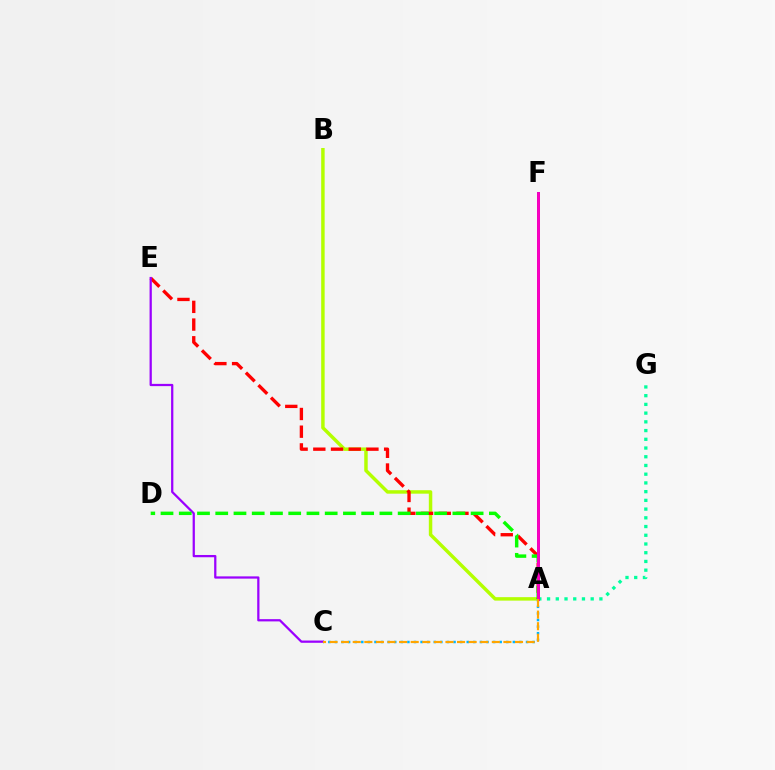{('A', 'B'): [{'color': '#b3ff00', 'line_style': 'solid', 'thickness': 2.49}], ('A', 'E'): [{'color': '#ff0000', 'line_style': 'dashed', 'thickness': 2.41}], ('C', 'E'): [{'color': '#9b00ff', 'line_style': 'solid', 'thickness': 1.62}], ('A', 'D'): [{'color': '#08ff00', 'line_style': 'dashed', 'thickness': 2.48}], ('A', 'C'): [{'color': '#00b5ff', 'line_style': 'dotted', 'thickness': 1.79}, {'color': '#ffa500', 'line_style': 'dashed', 'thickness': 1.57}], ('A', 'G'): [{'color': '#00ff9d', 'line_style': 'dotted', 'thickness': 2.37}], ('A', 'F'): [{'color': '#0010ff', 'line_style': 'solid', 'thickness': 2.06}, {'color': '#ff00bd', 'line_style': 'solid', 'thickness': 2.07}]}